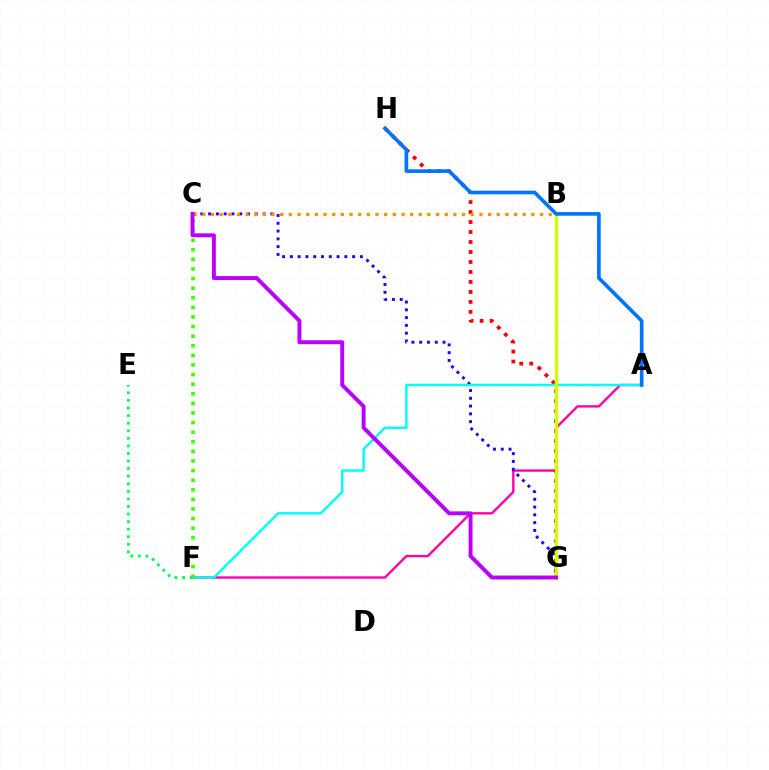{('A', 'F'): [{'color': '#ff00ac', 'line_style': 'solid', 'thickness': 1.72}, {'color': '#00fff6', 'line_style': 'solid', 'thickness': 1.74}], ('G', 'H'): [{'color': '#ff0000', 'line_style': 'dotted', 'thickness': 2.71}], ('C', 'G'): [{'color': '#2500ff', 'line_style': 'dotted', 'thickness': 2.11}, {'color': '#b900ff', 'line_style': 'solid', 'thickness': 2.82}], ('C', 'F'): [{'color': '#3dff00', 'line_style': 'dotted', 'thickness': 2.61}], ('E', 'F'): [{'color': '#00ff5c', 'line_style': 'dotted', 'thickness': 2.06}], ('B', 'G'): [{'color': '#d1ff00', 'line_style': 'solid', 'thickness': 2.4}], ('B', 'C'): [{'color': '#ff9400', 'line_style': 'dotted', 'thickness': 2.35}], ('A', 'H'): [{'color': '#0074ff', 'line_style': 'solid', 'thickness': 2.62}]}